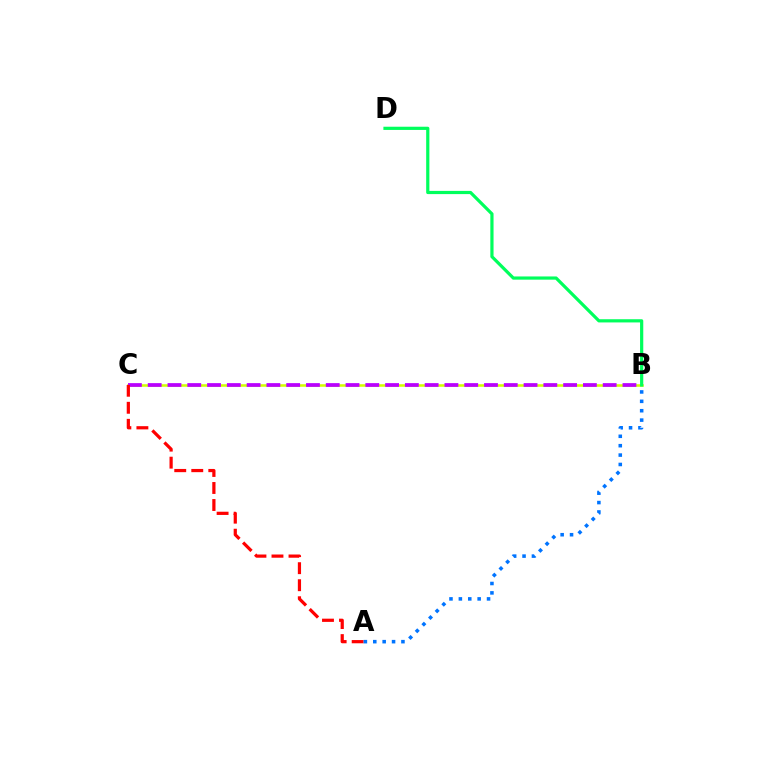{('B', 'C'): [{'color': '#d1ff00', 'line_style': 'solid', 'thickness': 1.84}, {'color': '#b900ff', 'line_style': 'dashed', 'thickness': 2.69}], ('B', 'D'): [{'color': '#00ff5c', 'line_style': 'solid', 'thickness': 2.31}], ('A', 'C'): [{'color': '#ff0000', 'line_style': 'dashed', 'thickness': 2.31}], ('A', 'B'): [{'color': '#0074ff', 'line_style': 'dotted', 'thickness': 2.55}]}